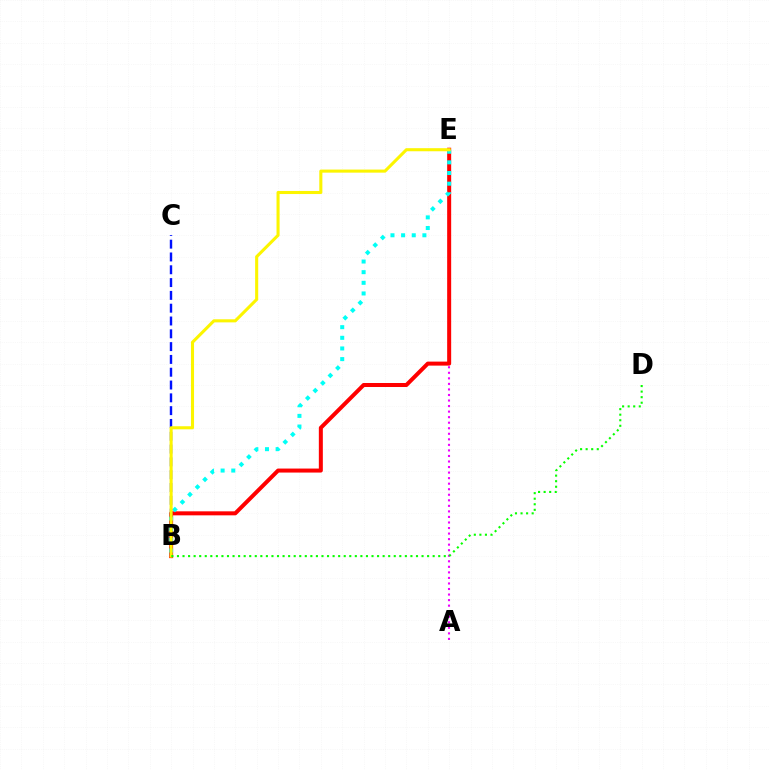{('A', 'E'): [{'color': '#ee00ff', 'line_style': 'dotted', 'thickness': 1.51}], ('B', 'E'): [{'color': '#ff0000', 'line_style': 'solid', 'thickness': 2.88}, {'color': '#00fff6', 'line_style': 'dotted', 'thickness': 2.89}, {'color': '#fcf500', 'line_style': 'solid', 'thickness': 2.21}], ('B', 'C'): [{'color': '#0010ff', 'line_style': 'dashed', 'thickness': 1.74}], ('B', 'D'): [{'color': '#08ff00', 'line_style': 'dotted', 'thickness': 1.51}]}